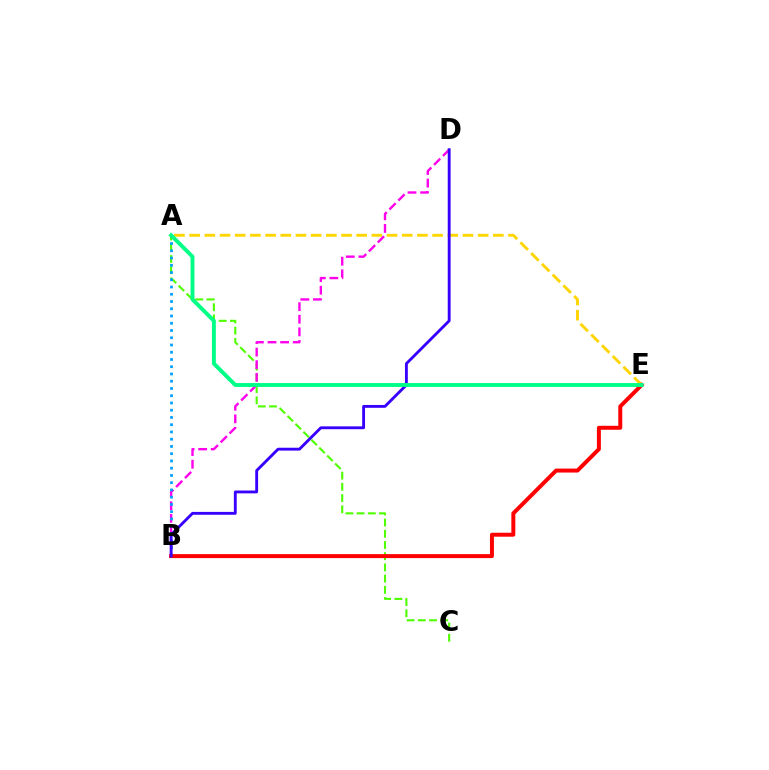{('A', 'E'): [{'color': '#ffd500', 'line_style': 'dashed', 'thickness': 2.06}, {'color': '#00ff86', 'line_style': 'solid', 'thickness': 2.82}], ('A', 'C'): [{'color': '#4fff00', 'line_style': 'dashed', 'thickness': 1.52}], ('B', 'D'): [{'color': '#ff00ed', 'line_style': 'dashed', 'thickness': 1.71}, {'color': '#3700ff', 'line_style': 'solid', 'thickness': 2.06}], ('A', 'B'): [{'color': '#009eff', 'line_style': 'dotted', 'thickness': 1.97}], ('B', 'E'): [{'color': '#ff0000', 'line_style': 'solid', 'thickness': 2.85}]}